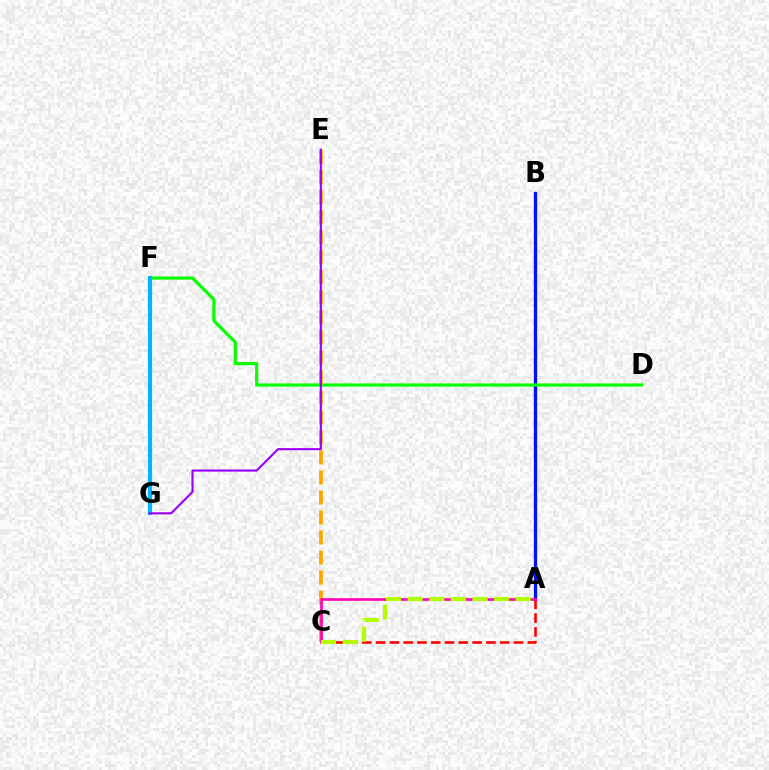{('A', 'B'): [{'color': '#0010ff', 'line_style': 'solid', 'thickness': 2.37}], ('A', 'C'): [{'color': '#ff0000', 'line_style': 'dashed', 'thickness': 1.87}, {'color': '#ff00bd', 'line_style': 'solid', 'thickness': 1.91}, {'color': '#b3ff00', 'line_style': 'dashed', 'thickness': 2.94}], ('D', 'F'): [{'color': '#08ff00', 'line_style': 'solid', 'thickness': 2.29}], ('C', 'E'): [{'color': '#ffa500', 'line_style': 'dashed', 'thickness': 2.72}], ('F', 'G'): [{'color': '#00ff9d', 'line_style': 'dotted', 'thickness': 2.29}, {'color': '#00b5ff', 'line_style': 'solid', 'thickness': 2.96}], ('E', 'G'): [{'color': '#9b00ff', 'line_style': 'solid', 'thickness': 1.53}]}